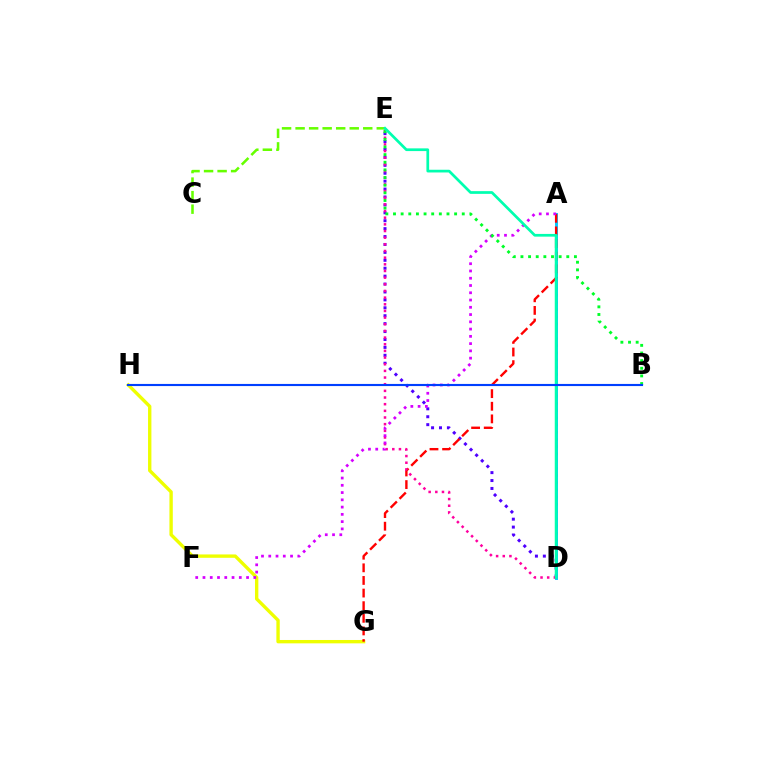{('D', 'E'): [{'color': '#4f00ff', 'line_style': 'dotted', 'thickness': 2.15}, {'color': '#ff00a0', 'line_style': 'dotted', 'thickness': 1.81}, {'color': '#00ffaf', 'line_style': 'solid', 'thickness': 1.96}], ('A', 'D'): [{'color': '#ff8800', 'line_style': 'dotted', 'thickness': 1.96}, {'color': '#00c7ff', 'line_style': 'solid', 'thickness': 2.09}], ('C', 'E'): [{'color': '#66ff00', 'line_style': 'dashed', 'thickness': 1.84}], ('G', 'H'): [{'color': '#eeff00', 'line_style': 'solid', 'thickness': 2.42}], ('A', 'G'): [{'color': '#ff0000', 'line_style': 'dashed', 'thickness': 1.71}], ('A', 'F'): [{'color': '#d600ff', 'line_style': 'dotted', 'thickness': 1.97}], ('B', 'E'): [{'color': '#00ff27', 'line_style': 'dotted', 'thickness': 2.08}], ('B', 'H'): [{'color': '#003fff', 'line_style': 'solid', 'thickness': 1.53}]}